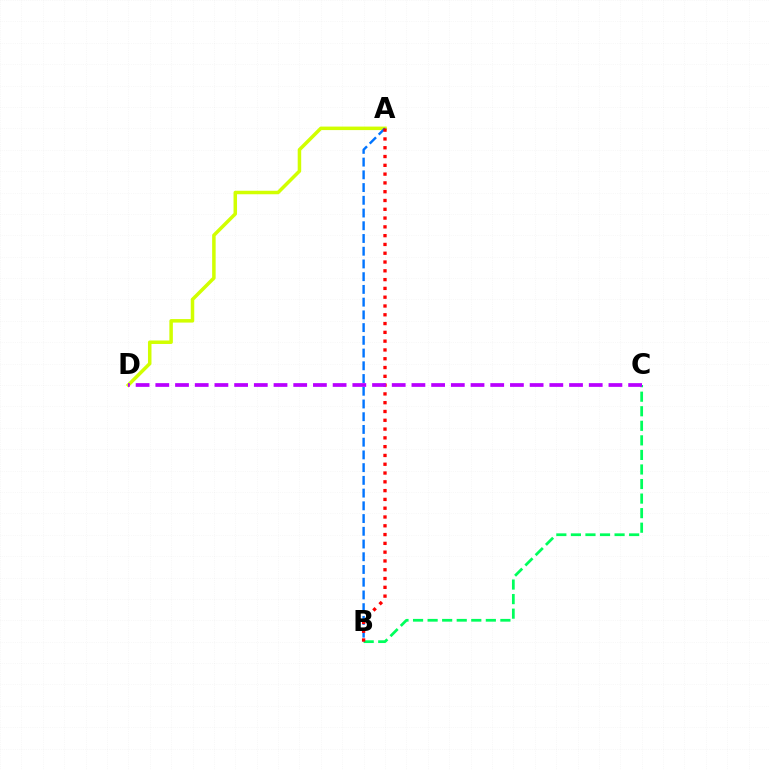{('B', 'C'): [{'color': '#00ff5c', 'line_style': 'dashed', 'thickness': 1.98}], ('A', 'D'): [{'color': '#d1ff00', 'line_style': 'solid', 'thickness': 2.52}], ('A', 'B'): [{'color': '#0074ff', 'line_style': 'dashed', 'thickness': 1.73}, {'color': '#ff0000', 'line_style': 'dotted', 'thickness': 2.39}], ('C', 'D'): [{'color': '#b900ff', 'line_style': 'dashed', 'thickness': 2.68}]}